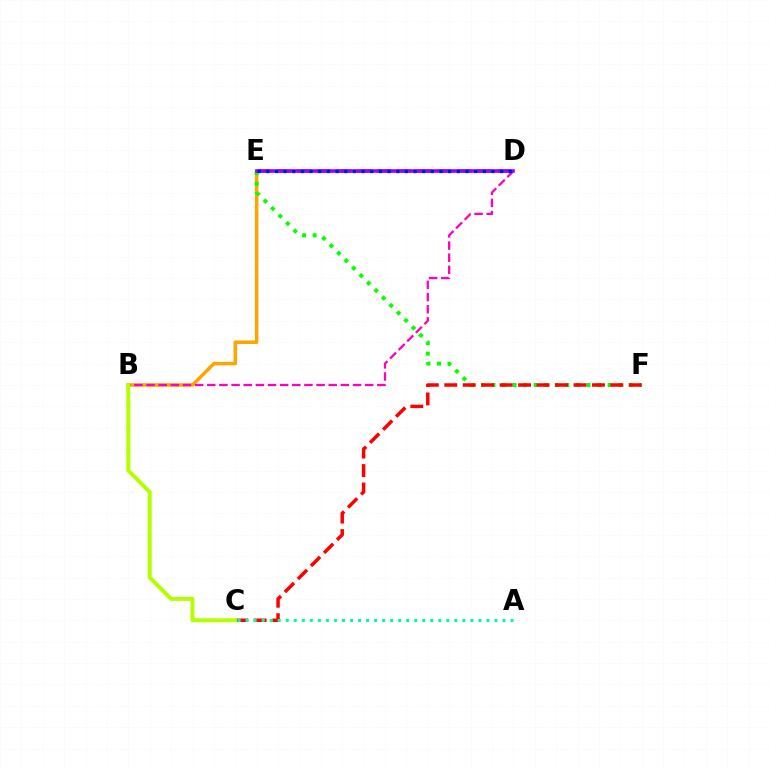{('B', 'E'): [{'color': '#ffa500', 'line_style': 'solid', 'thickness': 2.54}], ('B', 'D'): [{'color': '#ff00bd', 'line_style': 'dashed', 'thickness': 1.65}], ('D', 'E'): [{'color': '#00b5ff', 'line_style': 'dashed', 'thickness': 2.72}, {'color': '#9b00ff', 'line_style': 'solid', 'thickness': 2.57}, {'color': '#0010ff', 'line_style': 'dotted', 'thickness': 2.35}], ('E', 'F'): [{'color': '#08ff00', 'line_style': 'dotted', 'thickness': 2.87}], ('C', 'F'): [{'color': '#ff0000', 'line_style': 'dashed', 'thickness': 2.51}], ('B', 'C'): [{'color': '#b3ff00', 'line_style': 'solid', 'thickness': 2.87}], ('A', 'C'): [{'color': '#00ff9d', 'line_style': 'dotted', 'thickness': 2.18}]}